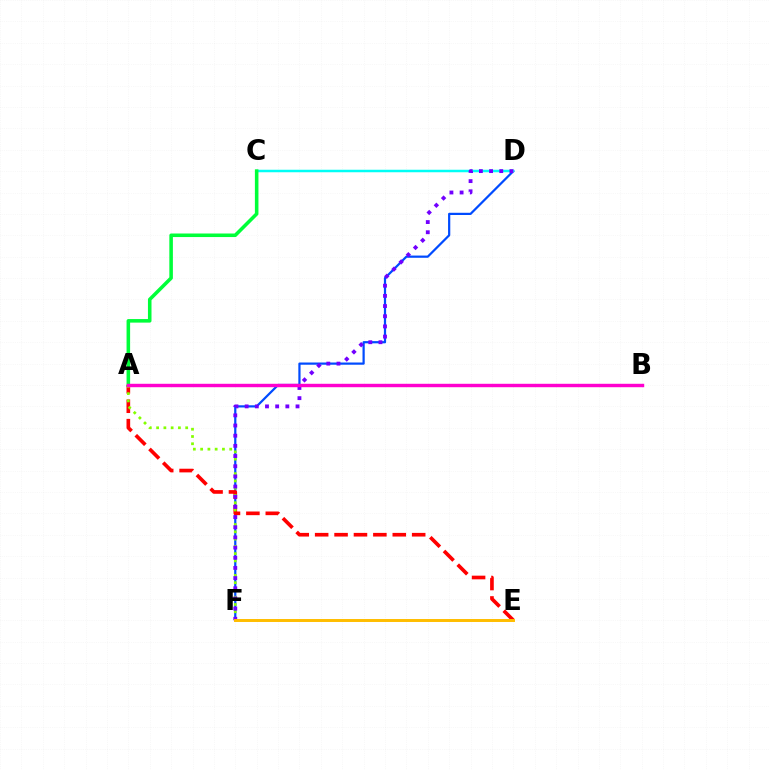{('D', 'F'): [{'color': '#004bff', 'line_style': 'solid', 'thickness': 1.6}, {'color': '#7200ff', 'line_style': 'dotted', 'thickness': 2.76}], ('C', 'D'): [{'color': '#00fff6', 'line_style': 'solid', 'thickness': 1.8}], ('A', 'E'): [{'color': '#ff0000', 'line_style': 'dashed', 'thickness': 2.64}], ('A', 'F'): [{'color': '#84ff00', 'line_style': 'dotted', 'thickness': 1.97}], ('A', 'C'): [{'color': '#00ff39', 'line_style': 'solid', 'thickness': 2.56}], ('E', 'F'): [{'color': '#ffbd00', 'line_style': 'solid', 'thickness': 2.13}], ('A', 'B'): [{'color': '#ff00cf', 'line_style': 'solid', 'thickness': 2.47}]}